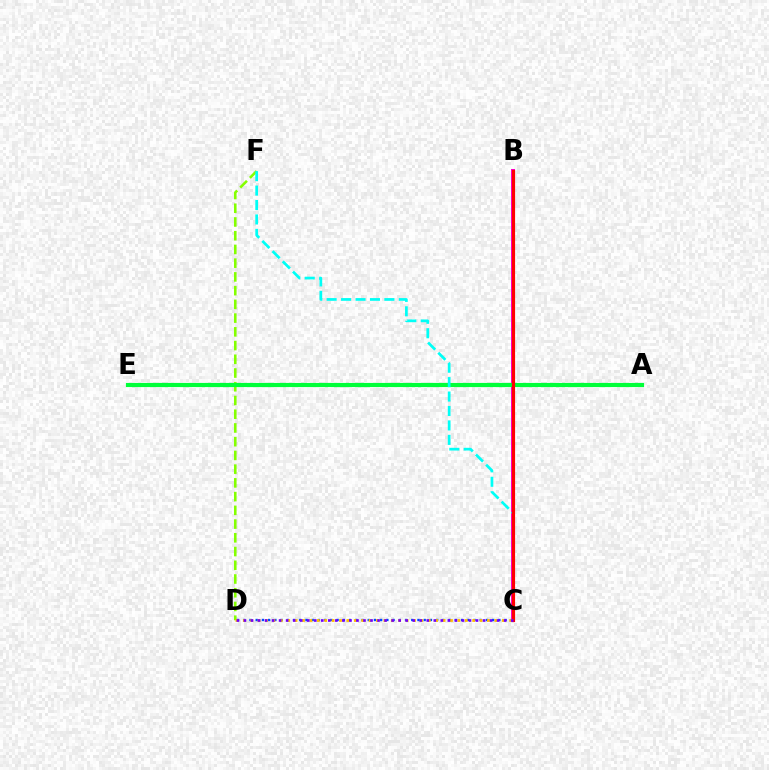{('D', 'F'): [{'color': '#84ff00', 'line_style': 'dashed', 'thickness': 1.87}], ('C', 'D'): [{'color': '#004bff', 'line_style': 'dotted', 'thickness': 1.69}, {'color': '#ffbd00', 'line_style': 'dotted', 'thickness': 2.01}, {'color': '#7200ff', 'line_style': 'dotted', 'thickness': 1.91}], ('B', 'C'): [{'color': '#ff00cf', 'line_style': 'solid', 'thickness': 2.86}, {'color': '#ff0000', 'line_style': 'solid', 'thickness': 2.27}], ('A', 'E'): [{'color': '#00ff39', 'line_style': 'solid', 'thickness': 2.99}], ('C', 'F'): [{'color': '#00fff6', 'line_style': 'dashed', 'thickness': 1.96}]}